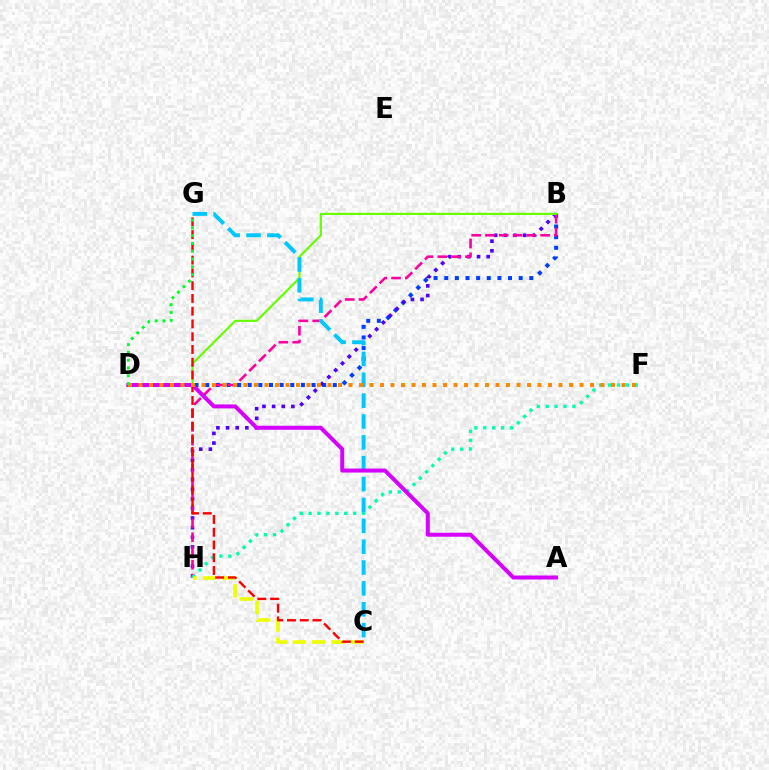{('B', 'D'): [{'color': '#003fff', 'line_style': 'dotted', 'thickness': 2.89}, {'color': '#66ff00', 'line_style': 'solid', 'thickness': 1.56}], ('B', 'H'): [{'color': '#4f00ff', 'line_style': 'dotted', 'thickness': 2.62}, {'color': '#ff00a0', 'line_style': 'dashed', 'thickness': 1.87}], ('F', 'H'): [{'color': '#00ffaf', 'line_style': 'dotted', 'thickness': 2.42}], ('C', 'H'): [{'color': '#eeff00', 'line_style': 'dashed', 'thickness': 2.62}], ('C', 'G'): [{'color': '#00c7ff', 'line_style': 'dashed', 'thickness': 2.83}, {'color': '#ff0000', 'line_style': 'dashed', 'thickness': 1.73}], ('A', 'D'): [{'color': '#d600ff', 'line_style': 'solid', 'thickness': 2.88}], ('D', 'F'): [{'color': '#ff8800', 'line_style': 'dotted', 'thickness': 2.85}], ('D', 'G'): [{'color': '#00ff27', 'line_style': 'dotted', 'thickness': 2.12}]}